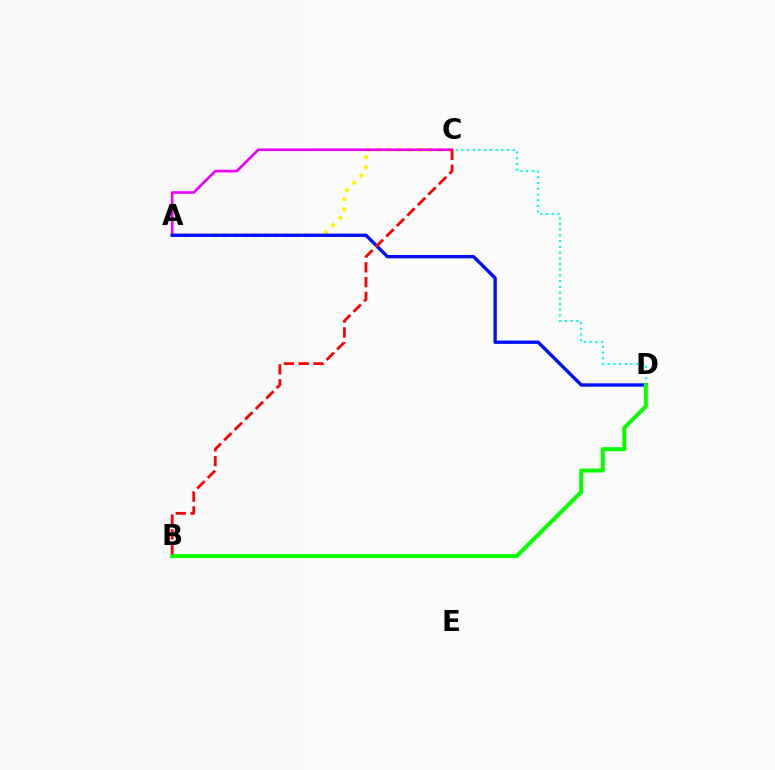{('A', 'C'): [{'color': '#fcf500', 'line_style': 'dotted', 'thickness': 2.77}, {'color': '#ee00ff', 'line_style': 'solid', 'thickness': 1.9}], ('C', 'D'): [{'color': '#00fff6', 'line_style': 'dotted', 'thickness': 1.55}], ('A', 'D'): [{'color': '#0010ff', 'line_style': 'solid', 'thickness': 2.42}], ('B', 'D'): [{'color': '#08ff00', 'line_style': 'solid', 'thickness': 2.87}], ('B', 'C'): [{'color': '#ff0000', 'line_style': 'dashed', 'thickness': 2.01}]}